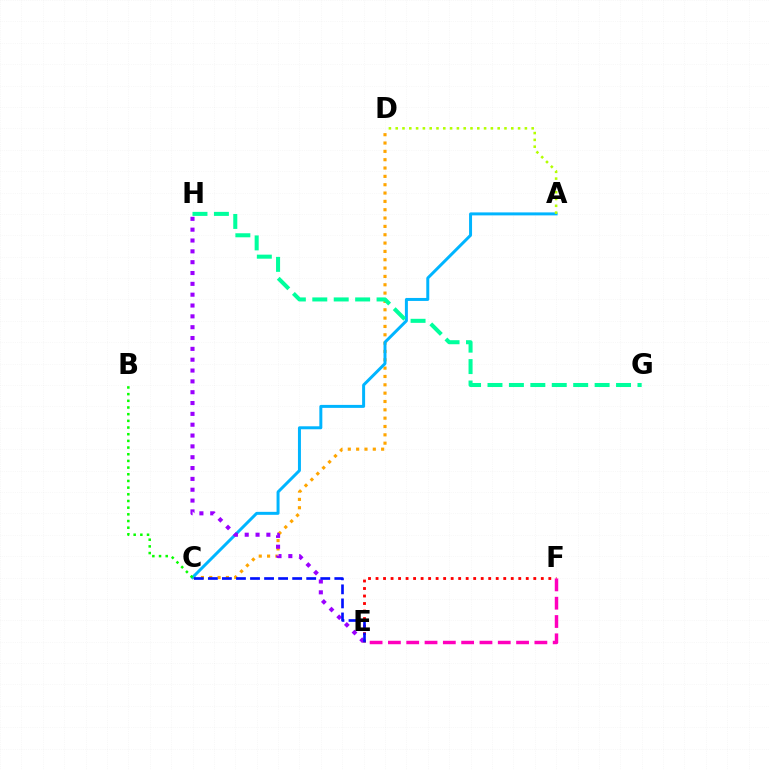{('E', 'F'): [{'color': '#ff0000', 'line_style': 'dotted', 'thickness': 2.04}, {'color': '#ff00bd', 'line_style': 'dashed', 'thickness': 2.49}], ('C', 'D'): [{'color': '#ffa500', 'line_style': 'dotted', 'thickness': 2.27}], ('A', 'C'): [{'color': '#00b5ff', 'line_style': 'solid', 'thickness': 2.14}], ('E', 'H'): [{'color': '#9b00ff', 'line_style': 'dotted', 'thickness': 2.94}], ('A', 'D'): [{'color': '#b3ff00', 'line_style': 'dotted', 'thickness': 1.85}], ('G', 'H'): [{'color': '#00ff9d', 'line_style': 'dashed', 'thickness': 2.91}], ('C', 'E'): [{'color': '#0010ff', 'line_style': 'dashed', 'thickness': 1.91}], ('B', 'C'): [{'color': '#08ff00', 'line_style': 'dotted', 'thickness': 1.81}]}